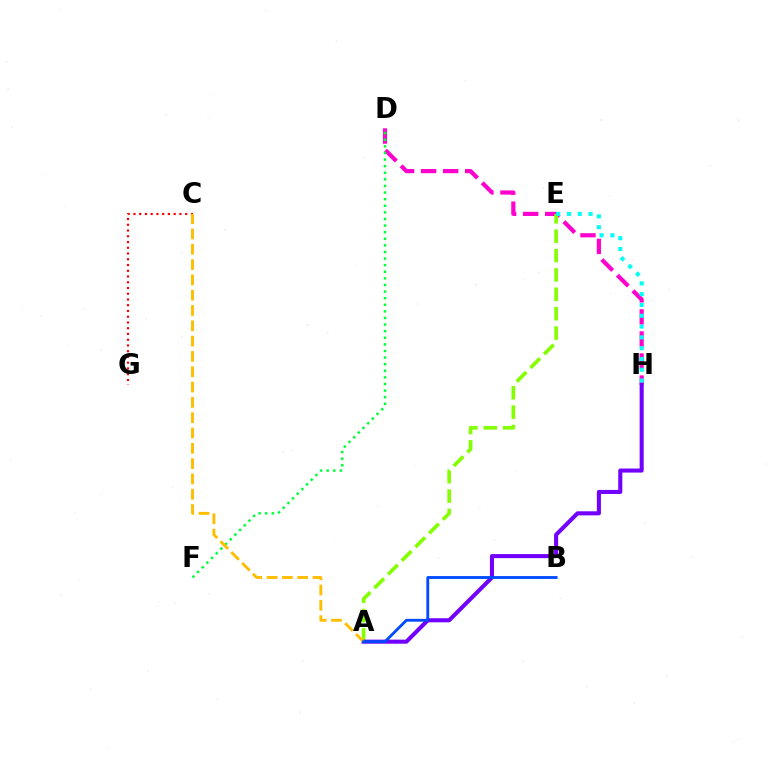{('D', 'H'): [{'color': '#ff00cf', 'line_style': 'dashed', 'thickness': 3.0}], ('A', 'E'): [{'color': '#84ff00', 'line_style': 'dashed', 'thickness': 2.63}], ('C', 'G'): [{'color': '#ff0000', 'line_style': 'dotted', 'thickness': 1.56}], ('D', 'F'): [{'color': '#00ff39', 'line_style': 'dotted', 'thickness': 1.79}], ('A', 'H'): [{'color': '#7200ff', 'line_style': 'solid', 'thickness': 2.92}], ('A', 'C'): [{'color': '#ffbd00', 'line_style': 'dashed', 'thickness': 2.08}], ('A', 'B'): [{'color': '#004bff', 'line_style': 'solid', 'thickness': 2.04}], ('E', 'H'): [{'color': '#00fff6', 'line_style': 'dotted', 'thickness': 2.94}]}